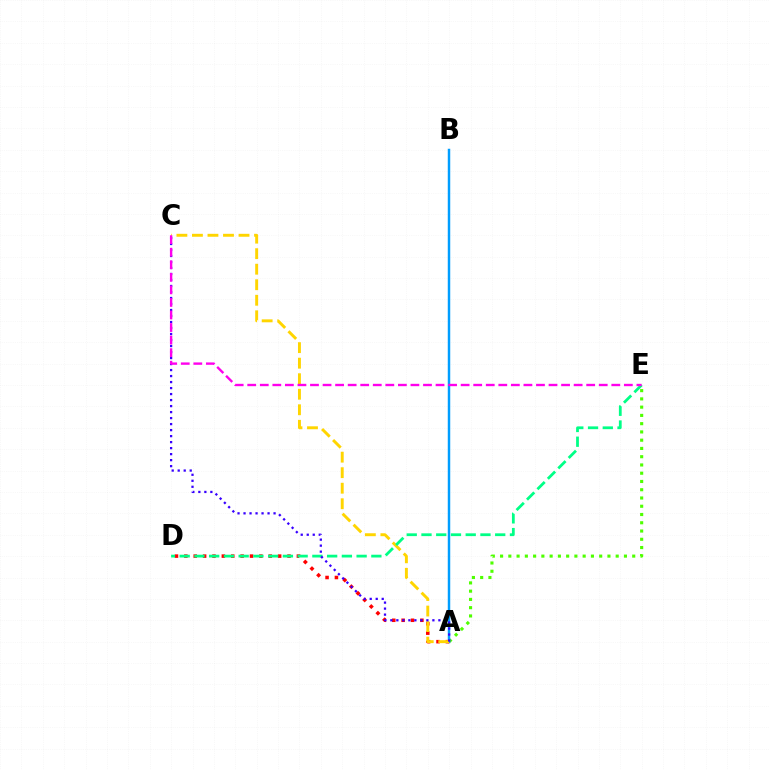{('A', 'E'): [{'color': '#4fff00', 'line_style': 'dotted', 'thickness': 2.24}], ('A', 'B'): [{'color': '#009eff', 'line_style': 'solid', 'thickness': 1.78}], ('A', 'D'): [{'color': '#ff0000', 'line_style': 'dotted', 'thickness': 2.55}], ('A', 'C'): [{'color': '#ffd500', 'line_style': 'dashed', 'thickness': 2.11}, {'color': '#3700ff', 'line_style': 'dotted', 'thickness': 1.63}], ('D', 'E'): [{'color': '#00ff86', 'line_style': 'dashed', 'thickness': 2.0}], ('C', 'E'): [{'color': '#ff00ed', 'line_style': 'dashed', 'thickness': 1.71}]}